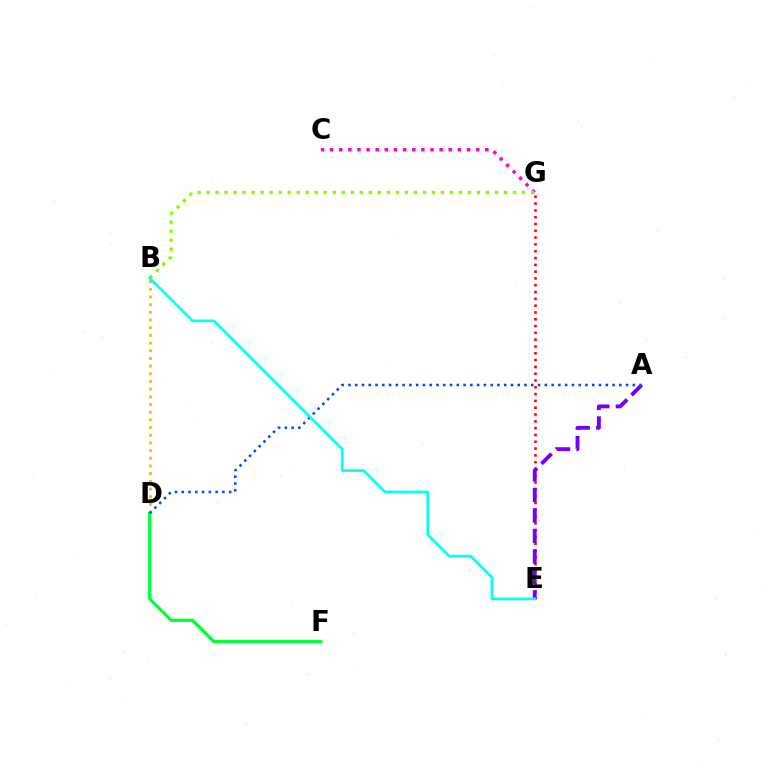{('C', 'G'): [{'color': '#ff00cf', 'line_style': 'dotted', 'thickness': 2.48}], ('B', 'D'): [{'color': '#ffbd00', 'line_style': 'dotted', 'thickness': 2.09}], ('E', 'G'): [{'color': '#ff0000', 'line_style': 'dotted', 'thickness': 1.85}], ('D', 'F'): [{'color': '#00ff39', 'line_style': 'solid', 'thickness': 2.36}], ('B', 'G'): [{'color': '#84ff00', 'line_style': 'dotted', 'thickness': 2.45}], ('A', 'E'): [{'color': '#7200ff', 'line_style': 'dashed', 'thickness': 2.79}], ('A', 'D'): [{'color': '#004bff', 'line_style': 'dotted', 'thickness': 1.84}], ('B', 'E'): [{'color': '#00fff6', 'line_style': 'solid', 'thickness': 1.93}]}